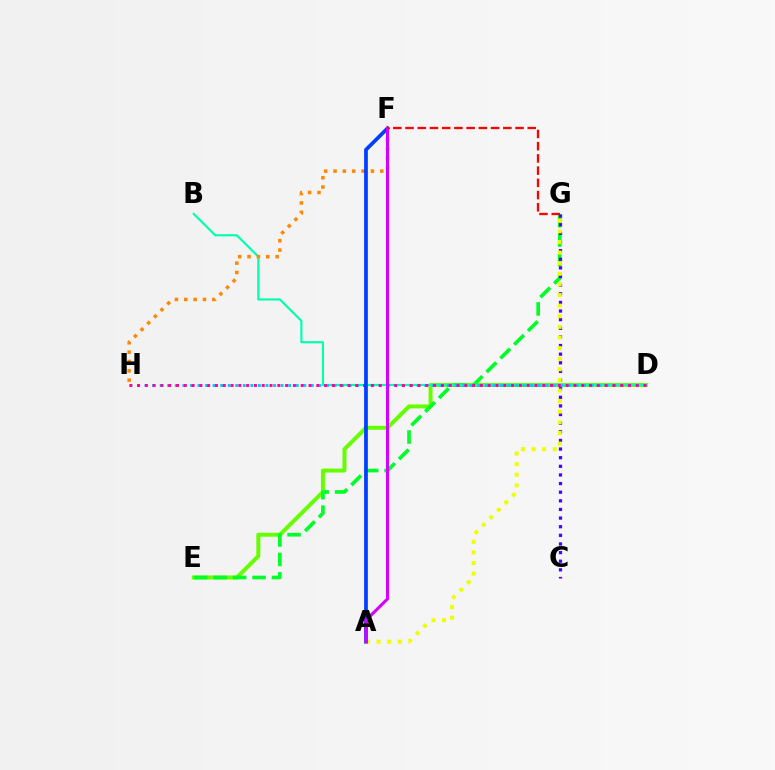{('D', 'E'): [{'color': '#66ff00', 'line_style': 'solid', 'thickness': 2.87}], ('E', 'G'): [{'color': '#00ff27', 'line_style': 'dashed', 'thickness': 2.64}], ('B', 'D'): [{'color': '#00ffaf', 'line_style': 'solid', 'thickness': 1.55}], ('D', 'H'): [{'color': '#00c7ff', 'line_style': 'dotted', 'thickness': 2.05}, {'color': '#ff00a0', 'line_style': 'dotted', 'thickness': 2.12}], ('C', 'G'): [{'color': '#4f00ff', 'line_style': 'dotted', 'thickness': 2.34}], ('F', 'H'): [{'color': '#ff8800', 'line_style': 'dotted', 'thickness': 2.54}], ('A', 'G'): [{'color': '#eeff00', 'line_style': 'dotted', 'thickness': 2.88}], ('A', 'F'): [{'color': '#003fff', 'line_style': 'solid', 'thickness': 2.69}, {'color': '#d600ff', 'line_style': 'solid', 'thickness': 2.2}], ('F', 'G'): [{'color': '#ff0000', 'line_style': 'dashed', 'thickness': 1.66}]}